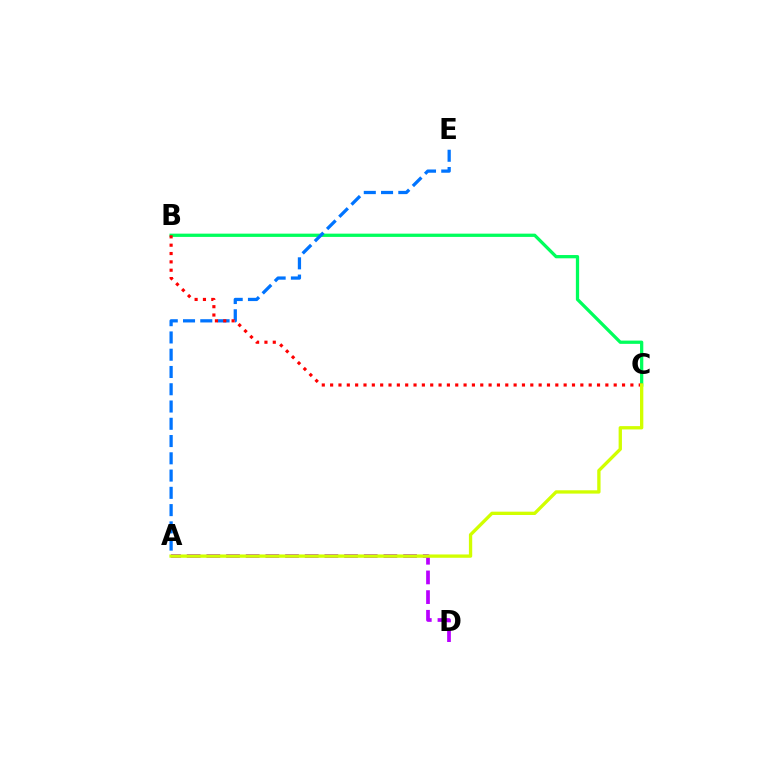{('B', 'C'): [{'color': '#00ff5c', 'line_style': 'solid', 'thickness': 2.35}, {'color': '#ff0000', 'line_style': 'dotted', 'thickness': 2.27}], ('A', 'E'): [{'color': '#0074ff', 'line_style': 'dashed', 'thickness': 2.35}], ('A', 'D'): [{'color': '#b900ff', 'line_style': 'dashed', 'thickness': 2.67}], ('A', 'C'): [{'color': '#d1ff00', 'line_style': 'solid', 'thickness': 2.39}]}